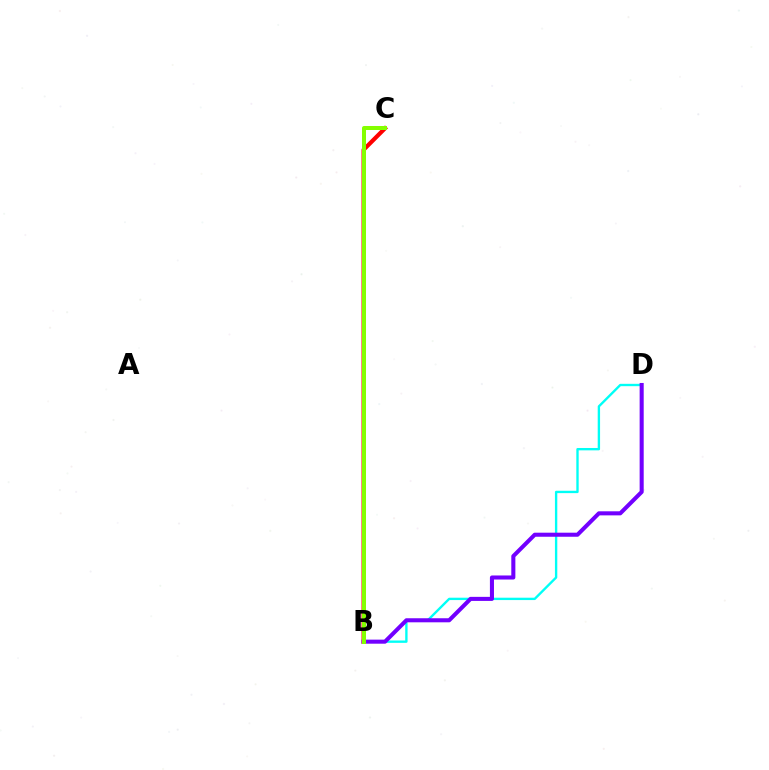{('B', 'C'): [{'color': '#ff0000', 'line_style': 'solid', 'thickness': 3.0}, {'color': '#84ff00', 'line_style': 'solid', 'thickness': 2.89}], ('B', 'D'): [{'color': '#00fff6', 'line_style': 'solid', 'thickness': 1.7}, {'color': '#7200ff', 'line_style': 'solid', 'thickness': 2.92}]}